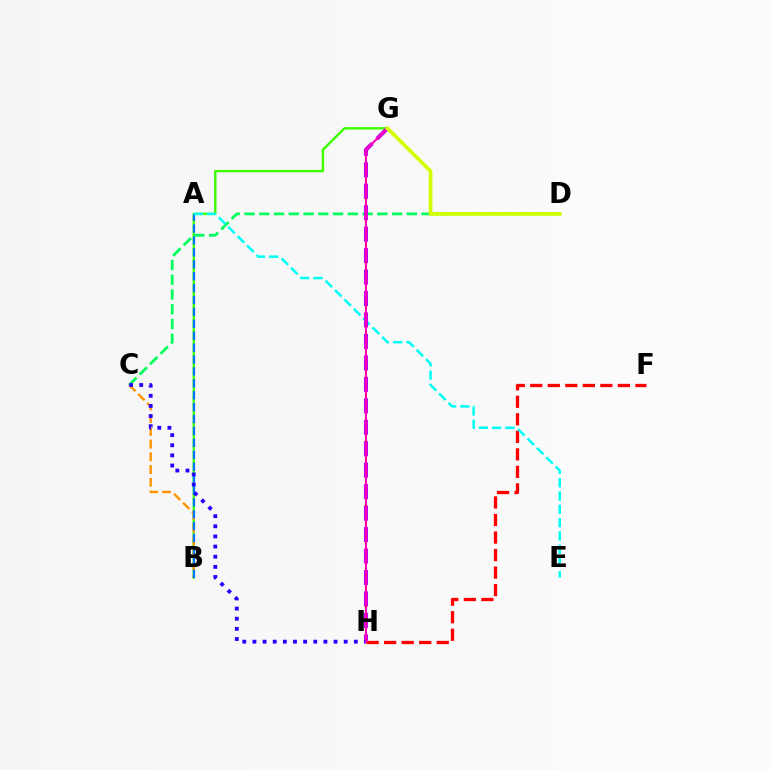{('B', 'G'): [{'color': '#3dff00', 'line_style': 'solid', 'thickness': 1.74}], ('B', 'C'): [{'color': '#ff9400', 'line_style': 'dashed', 'thickness': 1.73}], ('A', 'B'): [{'color': '#0074ff', 'line_style': 'dashed', 'thickness': 1.62}], ('F', 'H'): [{'color': '#ff0000', 'line_style': 'dashed', 'thickness': 2.38}], ('C', 'D'): [{'color': '#00ff5c', 'line_style': 'dashed', 'thickness': 2.0}], ('A', 'E'): [{'color': '#00fff6', 'line_style': 'dashed', 'thickness': 1.8}], ('G', 'H'): [{'color': '#b900ff', 'line_style': 'dashed', 'thickness': 2.92}, {'color': '#ff00ac', 'line_style': 'solid', 'thickness': 1.51}], ('C', 'H'): [{'color': '#2500ff', 'line_style': 'dotted', 'thickness': 2.75}], ('D', 'G'): [{'color': '#d1ff00', 'line_style': 'solid', 'thickness': 2.67}]}